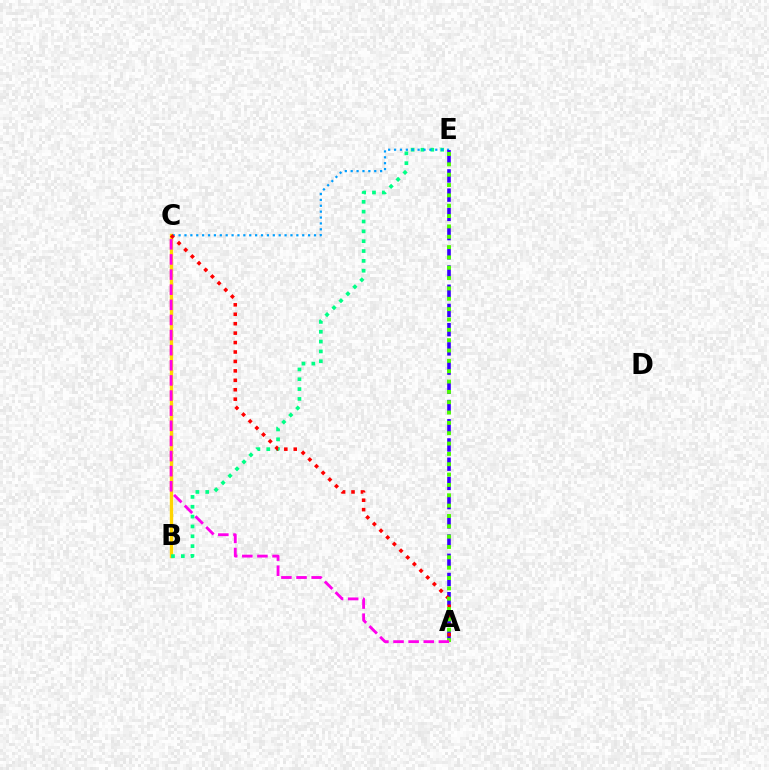{('B', 'C'): [{'color': '#ffd500', 'line_style': 'solid', 'thickness': 2.42}], ('B', 'E'): [{'color': '#00ff86', 'line_style': 'dotted', 'thickness': 2.67}], ('C', 'E'): [{'color': '#009eff', 'line_style': 'dotted', 'thickness': 1.6}], ('A', 'E'): [{'color': '#3700ff', 'line_style': 'dashed', 'thickness': 2.61}, {'color': '#4fff00', 'line_style': 'dotted', 'thickness': 2.81}], ('A', 'C'): [{'color': '#ff0000', 'line_style': 'dotted', 'thickness': 2.56}, {'color': '#ff00ed', 'line_style': 'dashed', 'thickness': 2.05}]}